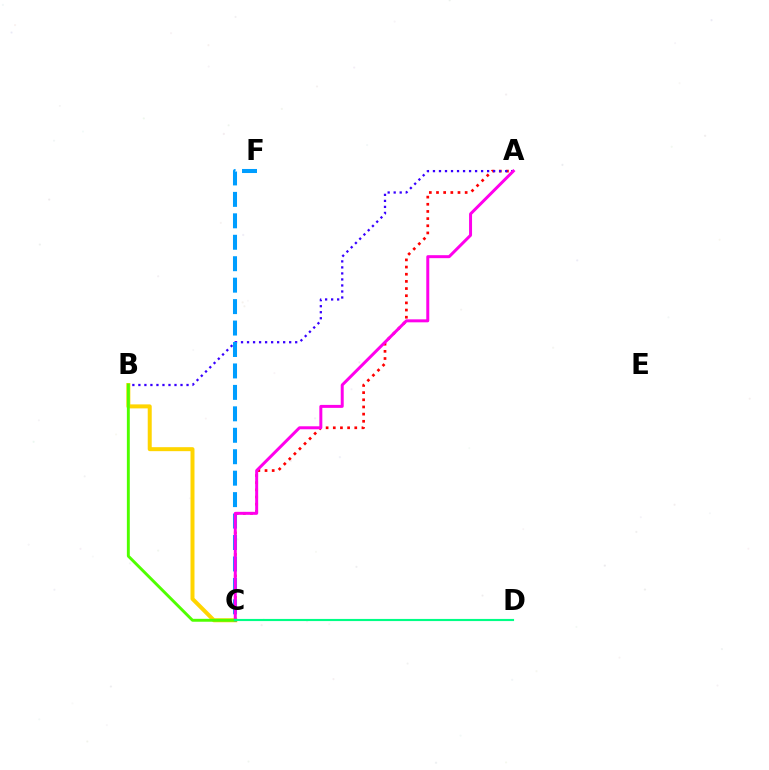{('A', 'C'): [{'color': '#ff0000', 'line_style': 'dotted', 'thickness': 1.95}, {'color': '#ff00ed', 'line_style': 'solid', 'thickness': 2.15}], ('A', 'B'): [{'color': '#3700ff', 'line_style': 'dotted', 'thickness': 1.64}], ('C', 'F'): [{'color': '#009eff', 'line_style': 'dashed', 'thickness': 2.91}], ('B', 'C'): [{'color': '#ffd500', 'line_style': 'solid', 'thickness': 2.87}, {'color': '#4fff00', 'line_style': 'solid', 'thickness': 2.1}], ('C', 'D'): [{'color': '#00ff86', 'line_style': 'solid', 'thickness': 1.54}]}